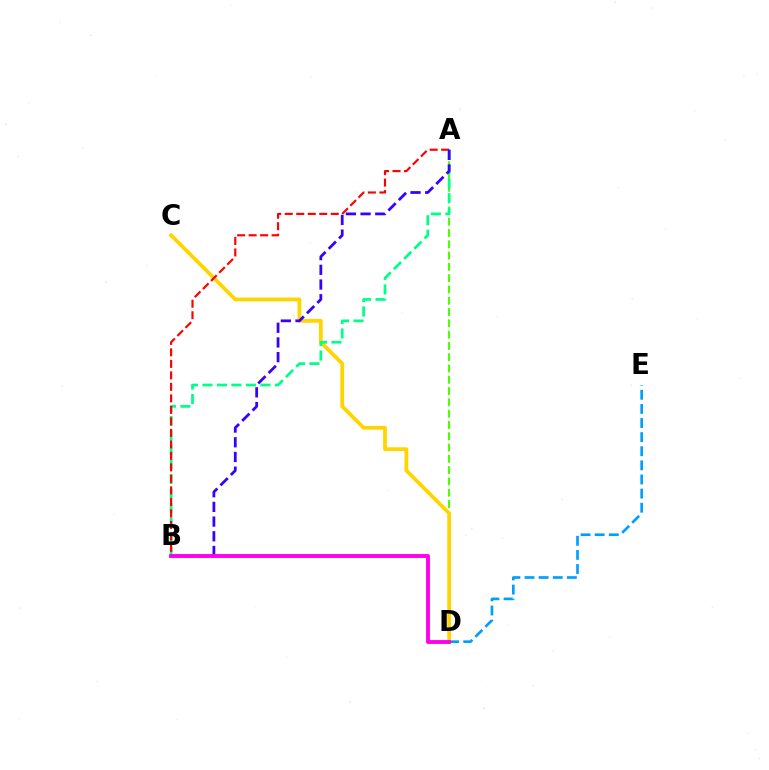{('A', 'D'): [{'color': '#4fff00', 'line_style': 'dashed', 'thickness': 1.53}], ('C', 'D'): [{'color': '#ffd500', 'line_style': 'solid', 'thickness': 2.73}], ('D', 'E'): [{'color': '#009eff', 'line_style': 'dashed', 'thickness': 1.92}], ('A', 'B'): [{'color': '#00ff86', 'line_style': 'dashed', 'thickness': 1.97}, {'color': '#ff0000', 'line_style': 'dashed', 'thickness': 1.56}, {'color': '#3700ff', 'line_style': 'dashed', 'thickness': 2.0}], ('B', 'D'): [{'color': '#ff00ed', 'line_style': 'solid', 'thickness': 2.78}]}